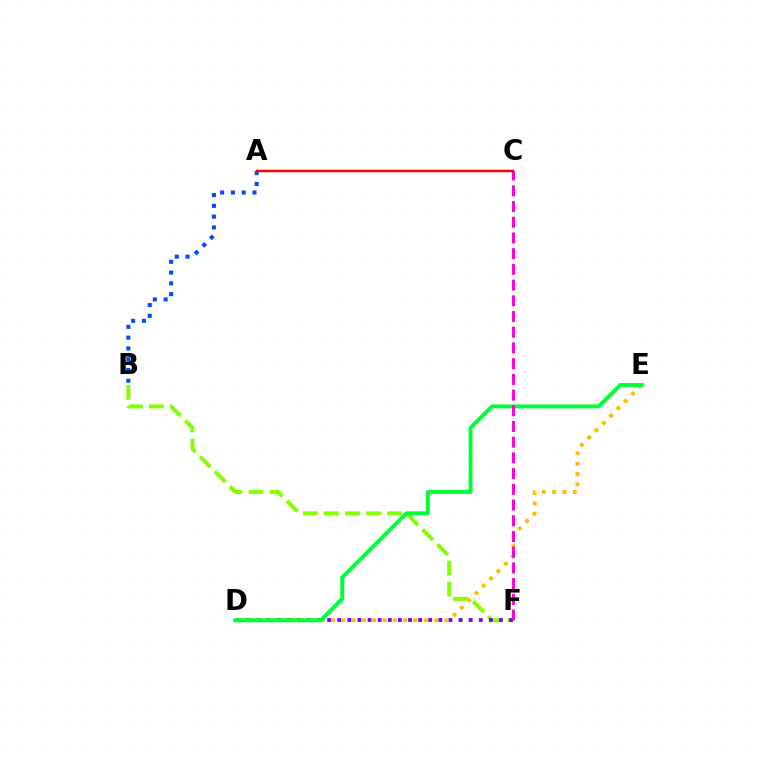{('B', 'F'): [{'color': '#84ff00', 'line_style': 'dashed', 'thickness': 2.86}], ('D', 'F'): [{'color': '#7200ff', 'line_style': 'dotted', 'thickness': 2.75}], ('D', 'E'): [{'color': '#ffbd00', 'line_style': 'dotted', 'thickness': 2.81}, {'color': '#00ff39', 'line_style': 'solid', 'thickness': 2.84}], ('A', 'B'): [{'color': '#004bff', 'line_style': 'dotted', 'thickness': 2.93}], ('A', 'C'): [{'color': '#00fff6', 'line_style': 'solid', 'thickness': 1.54}, {'color': '#ff0000', 'line_style': 'solid', 'thickness': 1.78}], ('C', 'F'): [{'color': '#ff00cf', 'line_style': 'dashed', 'thickness': 2.13}]}